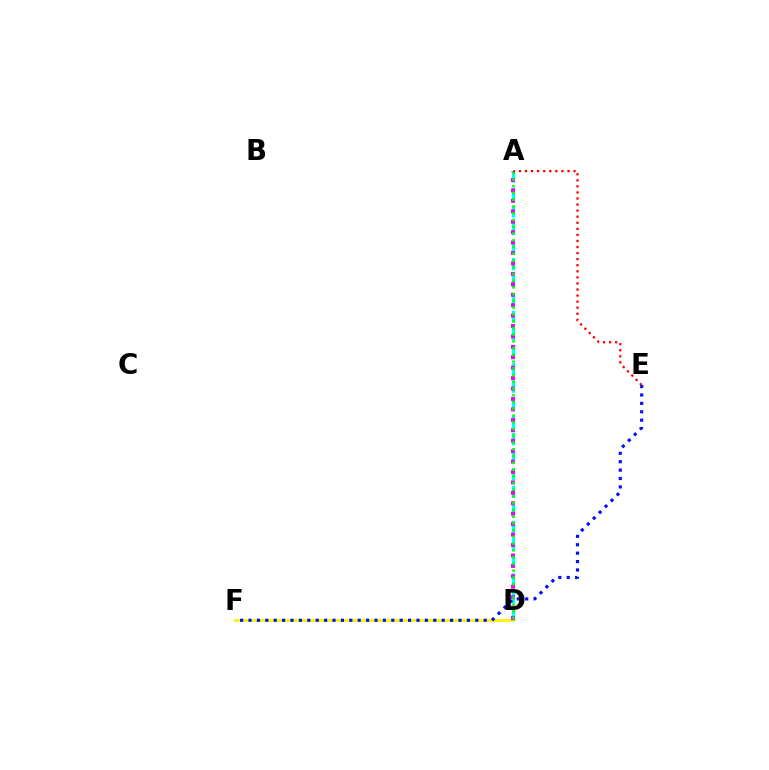{('D', 'F'): [{'color': '#fcf500', 'line_style': 'solid', 'thickness': 2.03}], ('A', 'D'): [{'color': '#00fff6', 'line_style': 'dashed', 'thickness': 2.38}, {'color': '#ee00ff', 'line_style': 'dotted', 'thickness': 2.83}, {'color': '#08ff00', 'line_style': 'dotted', 'thickness': 1.83}], ('E', 'F'): [{'color': '#0010ff', 'line_style': 'dotted', 'thickness': 2.28}], ('A', 'E'): [{'color': '#ff0000', 'line_style': 'dotted', 'thickness': 1.65}]}